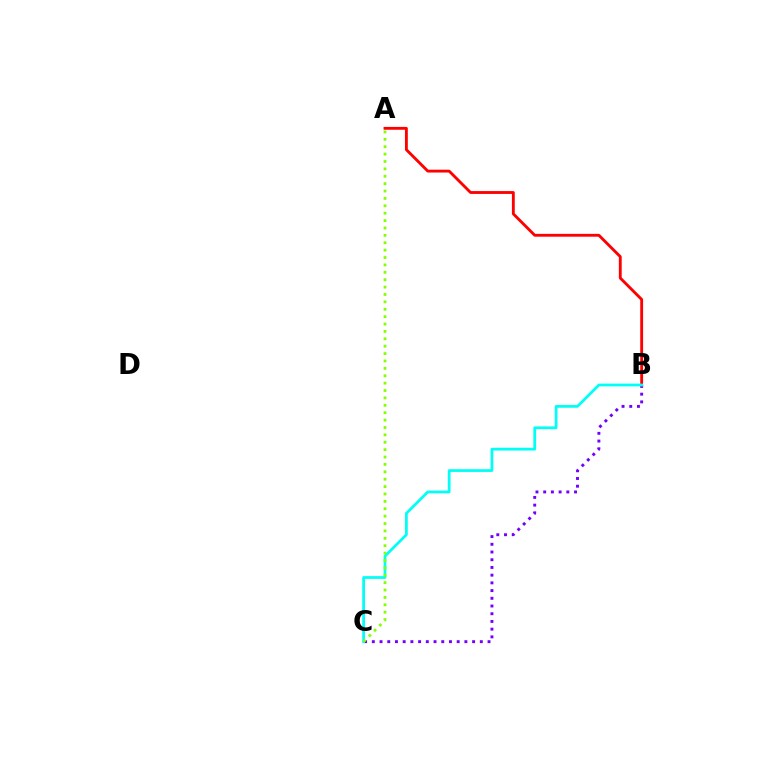{('B', 'C'): [{'color': '#7200ff', 'line_style': 'dotted', 'thickness': 2.1}, {'color': '#00fff6', 'line_style': 'solid', 'thickness': 1.99}], ('A', 'B'): [{'color': '#ff0000', 'line_style': 'solid', 'thickness': 2.05}], ('A', 'C'): [{'color': '#84ff00', 'line_style': 'dotted', 'thickness': 2.01}]}